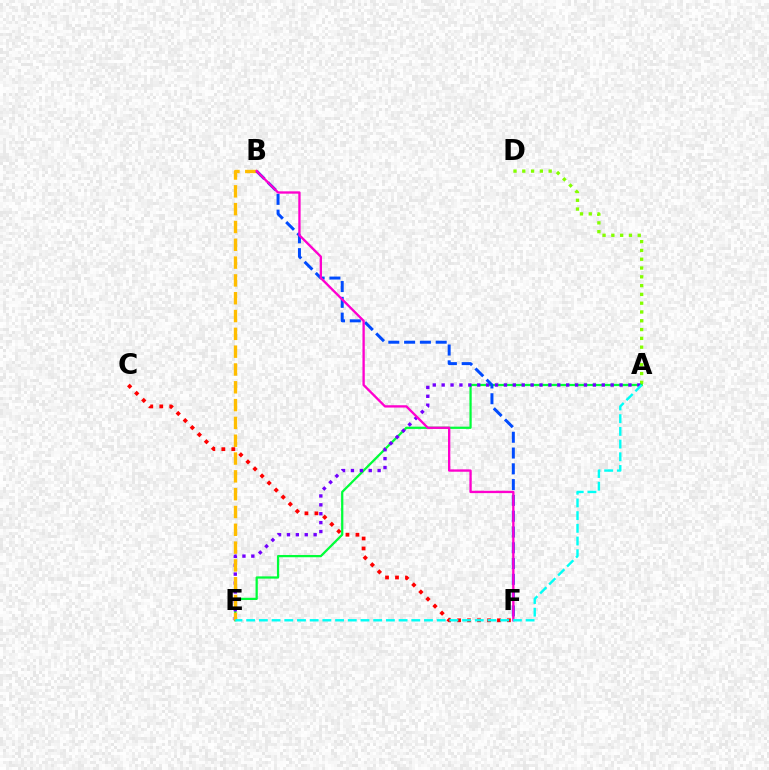{('A', 'D'): [{'color': '#84ff00', 'line_style': 'dotted', 'thickness': 2.39}], ('C', 'F'): [{'color': '#ff0000', 'line_style': 'dotted', 'thickness': 2.71}], ('A', 'E'): [{'color': '#00ff39', 'line_style': 'solid', 'thickness': 1.62}, {'color': '#7200ff', 'line_style': 'dotted', 'thickness': 2.42}, {'color': '#00fff6', 'line_style': 'dashed', 'thickness': 1.73}], ('B', 'E'): [{'color': '#ffbd00', 'line_style': 'dashed', 'thickness': 2.42}], ('B', 'F'): [{'color': '#004bff', 'line_style': 'dashed', 'thickness': 2.15}, {'color': '#ff00cf', 'line_style': 'solid', 'thickness': 1.68}]}